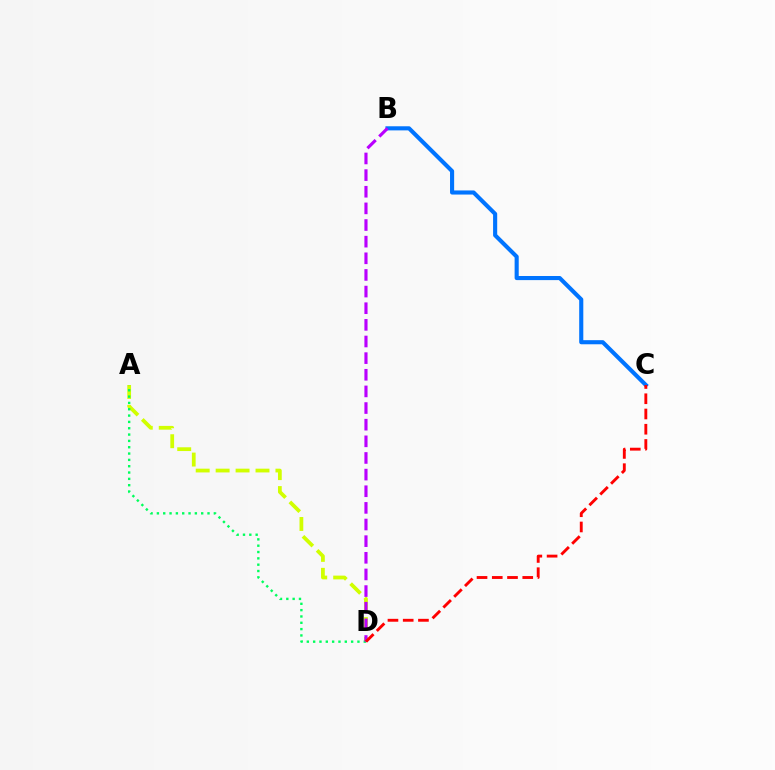{('A', 'D'): [{'color': '#d1ff00', 'line_style': 'dashed', 'thickness': 2.71}, {'color': '#00ff5c', 'line_style': 'dotted', 'thickness': 1.72}], ('B', 'C'): [{'color': '#0074ff', 'line_style': 'solid', 'thickness': 2.96}], ('B', 'D'): [{'color': '#b900ff', 'line_style': 'dashed', 'thickness': 2.26}], ('C', 'D'): [{'color': '#ff0000', 'line_style': 'dashed', 'thickness': 2.07}]}